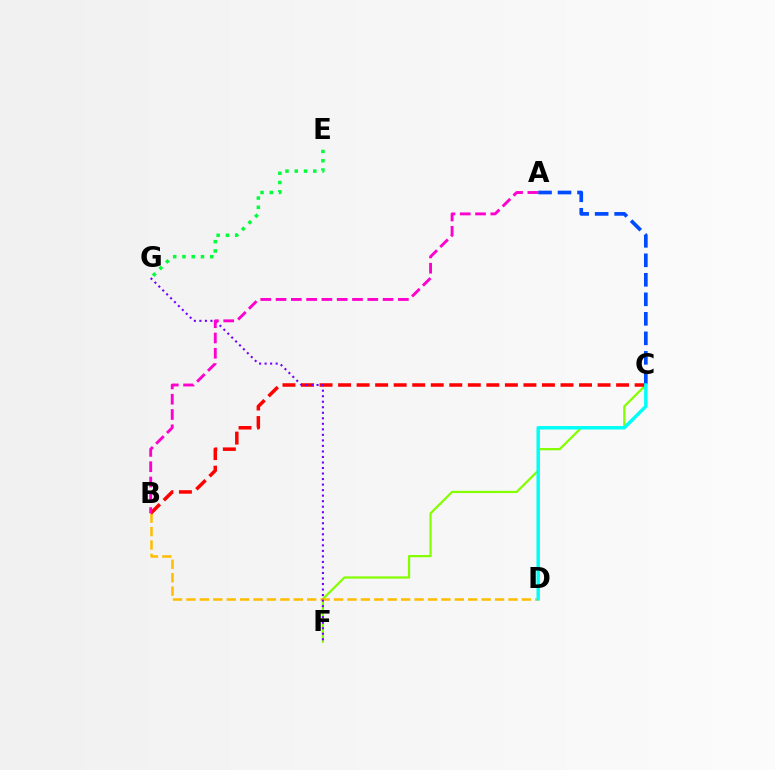{('C', 'F'): [{'color': '#84ff00', 'line_style': 'solid', 'thickness': 1.6}], ('B', 'D'): [{'color': '#ffbd00', 'line_style': 'dashed', 'thickness': 1.82}], ('B', 'C'): [{'color': '#ff0000', 'line_style': 'dashed', 'thickness': 2.52}], ('F', 'G'): [{'color': '#7200ff', 'line_style': 'dotted', 'thickness': 1.5}], ('A', 'C'): [{'color': '#004bff', 'line_style': 'dashed', 'thickness': 2.65}], ('E', 'G'): [{'color': '#00ff39', 'line_style': 'dotted', 'thickness': 2.52}], ('A', 'B'): [{'color': '#ff00cf', 'line_style': 'dashed', 'thickness': 2.08}], ('C', 'D'): [{'color': '#00fff6', 'line_style': 'solid', 'thickness': 2.48}]}